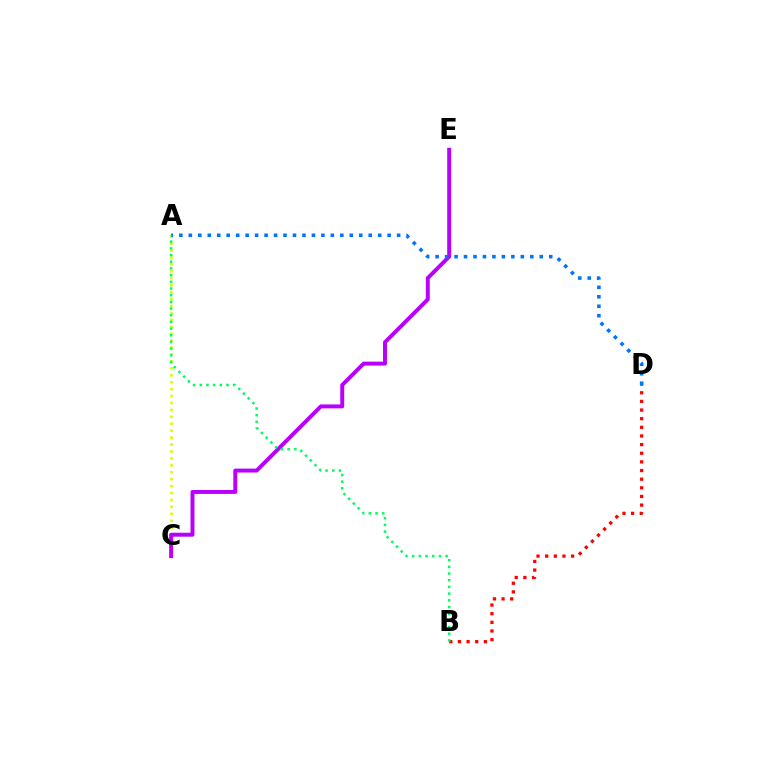{('A', 'C'): [{'color': '#d1ff00', 'line_style': 'dotted', 'thickness': 1.88}], ('C', 'E'): [{'color': '#b900ff', 'line_style': 'solid', 'thickness': 2.84}], ('A', 'D'): [{'color': '#0074ff', 'line_style': 'dotted', 'thickness': 2.57}], ('B', 'D'): [{'color': '#ff0000', 'line_style': 'dotted', 'thickness': 2.35}], ('A', 'B'): [{'color': '#00ff5c', 'line_style': 'dotted', 'thickness': 1.82}]}